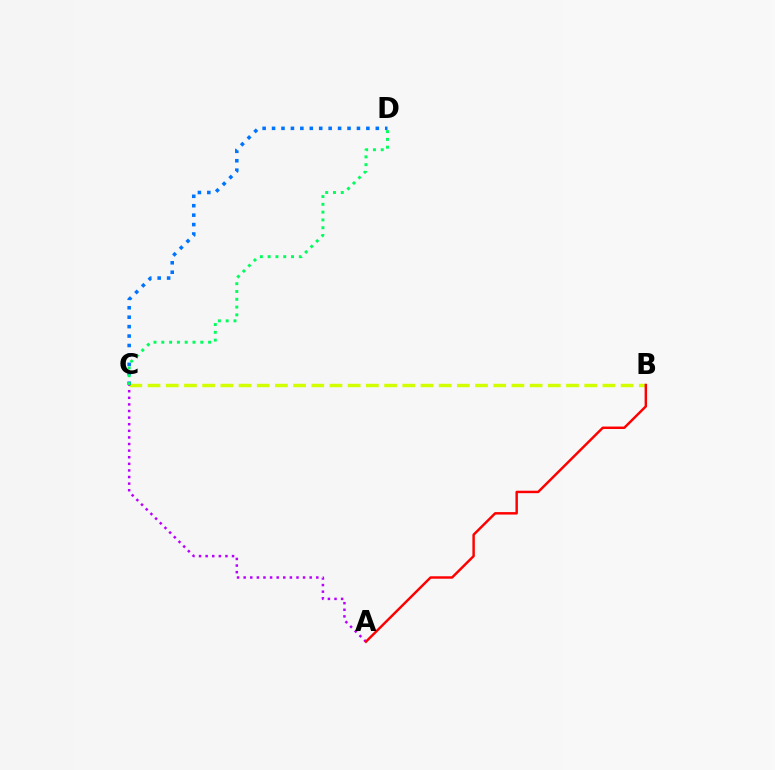{('B', 'C'): [{'color': '#d1ff00', 'line_style': 'dashed', 'thickness': 2.47}], ('C', 'D'): [{'color': '#0074ff', 'line_style': 'dotted', 'thickness': 2.56}, {'color': '#00ff5c', 'line_style': 'dotted', 'thickness': 2.12}], ('A', 'C'): [{'color': '#b900ff', 'line_style': 'dotted', 'thickness': 1.79}], ('A', 'B'): [{'color': '#ff0000', 'line_style': 'solid', 'thickness': 1.77}]}